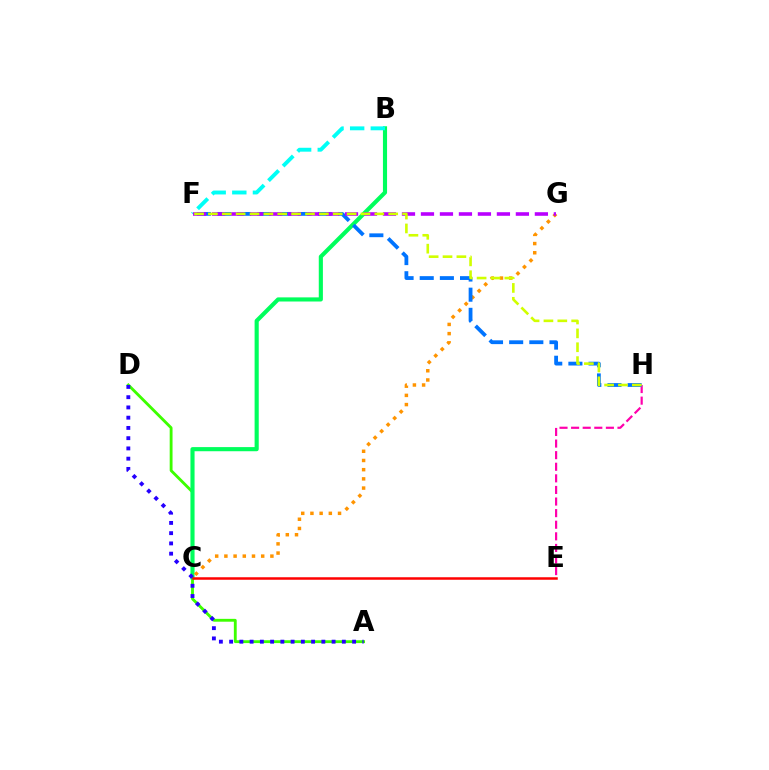{('A', 'D'): [{'color': '#3dff00', 'line_style': 'solid', 'thickness': 2.05}, {'color': '#2500ff', 'line_style': 'dotted', 'thickness': 2.78}], ('B', 'C'): [{'color': '#00ff5c', 'line_style': 'solid', 'thickness': 2.97}], ('E', 'H'): [{'color': '#ff00ac', 'line_style': 'dashed', 'thickness': 1.58}], ('B', 'F'): [{'color': '#00fff6', 'line_style': 'dashed', 'thickness': 2.8}], ('C', 'E'): [{'color': '#ff0000', 'line_style': 'solid', 'thickness': 1.8}], ('C', 'G'): [{'color': '#ff9400', 'line_style': 'dotted', 'thickness': 2.5}], ('F', 'H'): [{'color': '#0074ff', 'line_style': 'dashed', 'thickness': 2.74}, {'color': '#d1ff00', 'line_style': 'dashed', 'thickness': 1.88}], ('F', 'G'): [{'color': '#b900ff', 'line_style': 'dashed', 'thickness': 2.58}]}